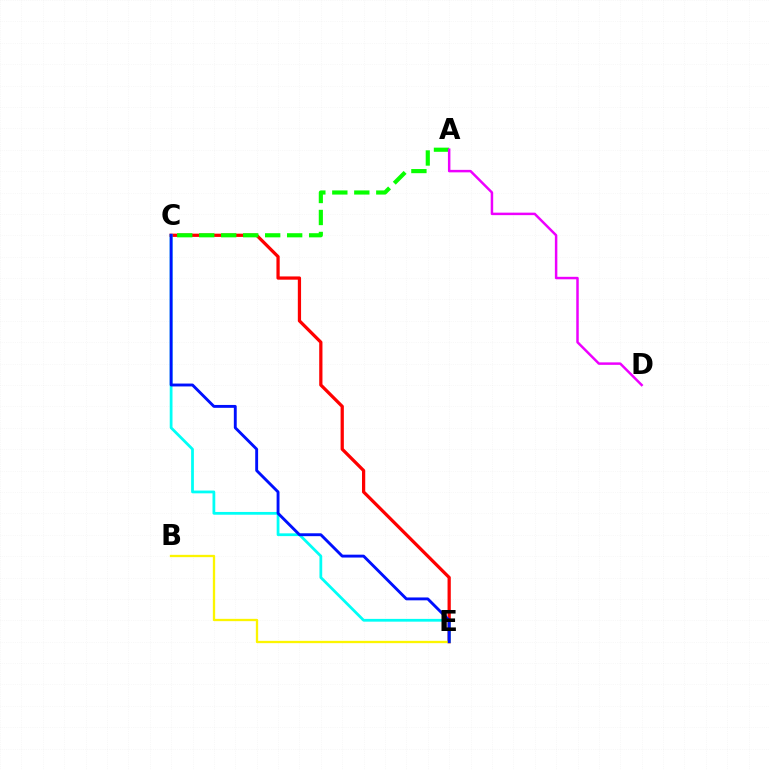{('C', 'E'): [{'color': '#ff0000', 'line_style': 'solid', 'thickness': 2.34}, {'color': '#00fff6', 'line_style': 'solid', 'thickness': 2.0}, {'color': '#0010ff', 'line_style': 'solid', 'thickness': 2.07}], ('A', 'C'): [{'color': '#08ff00', 'line_style': 'dashed', 'thickness': 2.99}], ('A', 'D'): [{'color': '#ee00ff', 'line_style': 'solid', 'thickness': 1.79}], ('B', 'E'): [{'color': '#fcf500', 'line_style': 'solid', 'thickness': 1.66}]}